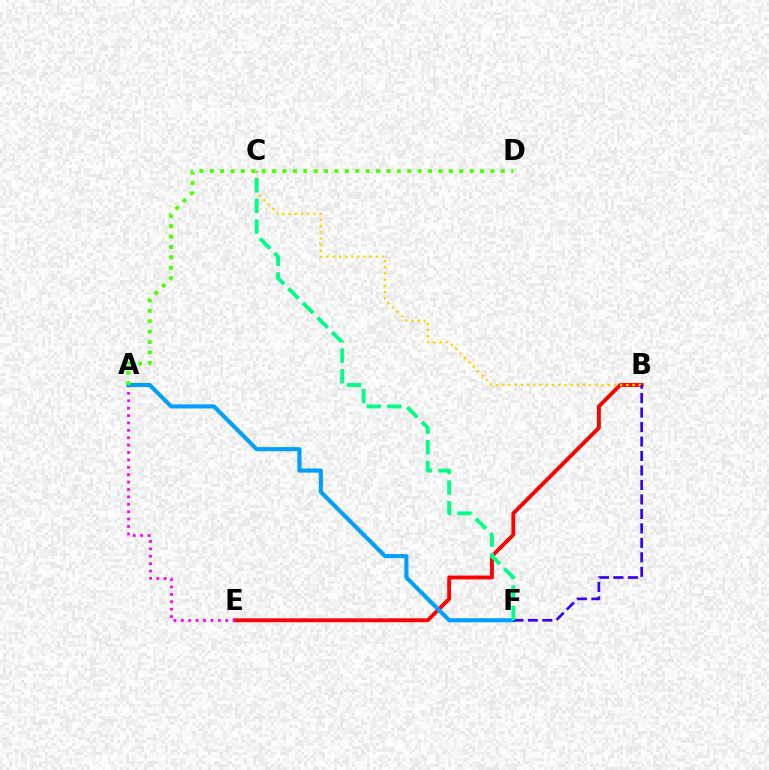{('B', 'E'): [{'color': '#ff0000', 'line_style': 'solid', 'thickness': 2.8}], ('A', 'E'): [{'color': '#ff00ed', 'line_style': 'dotted', 'thickness': 2.01}], ('B', 'C'): [{'color': '#ffd500', 'line_style': 'dotted', 'thickness': 1.68}], ('A', 'F'): [{'color': '#009eff', 'line_style': 'solid', 'thickness': 2.96}], ('B', 'F'): [{'color': '#3700ff', 'line_style': 'dashed', 'thickness': 1.97}], ('C', 'F'): [{'color': '#00ff86', 'line_style': 'dashed', 'thickness': 2.8}], ('A', 'D'): [{'color': '#4fff00', 'line_style': 'dotted', 'thickness': 2.82}]}